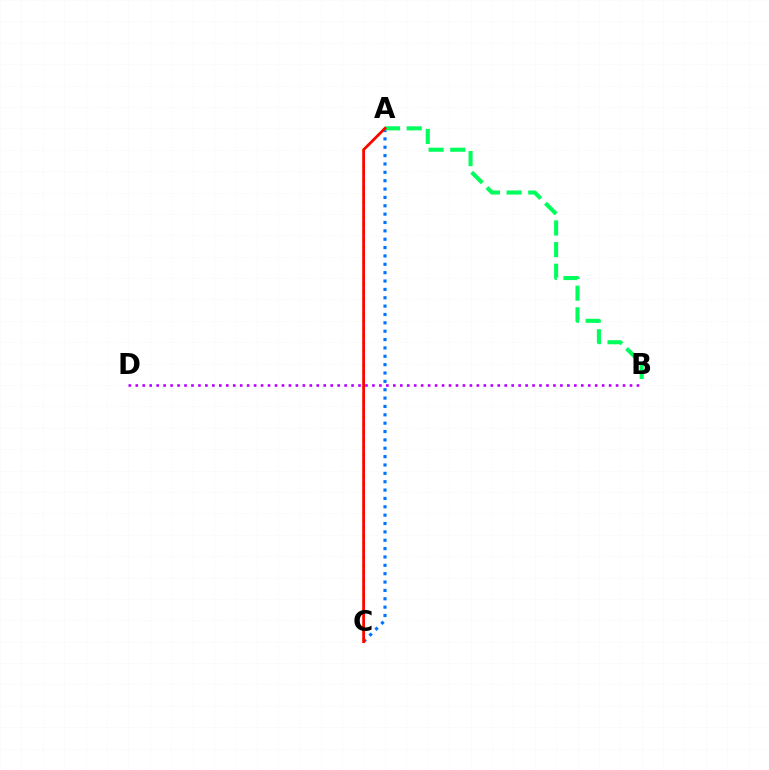{('A', 'C'): [{'color': '#d1ff00', 'line_style': 'dotted', 'thickness': 2.01}, {'color': '#0074ff', 'line_style': 'dotted', 'thickness': 2.27}, {'color': '#ff0000', 'line_style': 'solid', 'thickness': 1.97}], ('A', 'B'): [{'color': '#00ff5c', 'line_style': 'dashed', 'thickness': 2.94}], ('B', 'D'): [{'color': '#b900ff', 'line_style': 'dotted', 'thickness': 1.89}]}